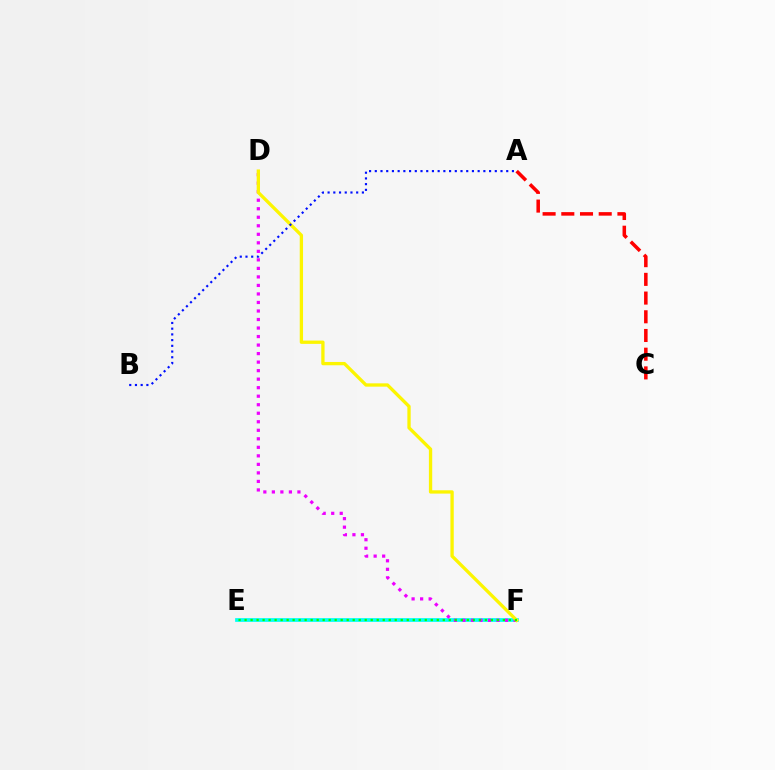{('E', 'F'): [{'color': '#00fff6', 'line_style': 'solid', 'thickness': 2.68}, {'color': '#08ff00', 'line_style': 'dotted', 'thickness': 1.63}], ('D', 'F'): [{'color': '#ee00ff', 'line_style': 'dotted', 'thickness': 2.32}, {'color': '#fcf500', 'line_style': 'solid', 'thickness': 2.38}], ('A', 'C'): [{'color': '#ff0000', 'line_style': 'dashed', 'thickness': 2.54}], ('A', 'B'): [{'color': '#0010ff', 'line_style': 'dotted', 'thickness': 1.55}]}